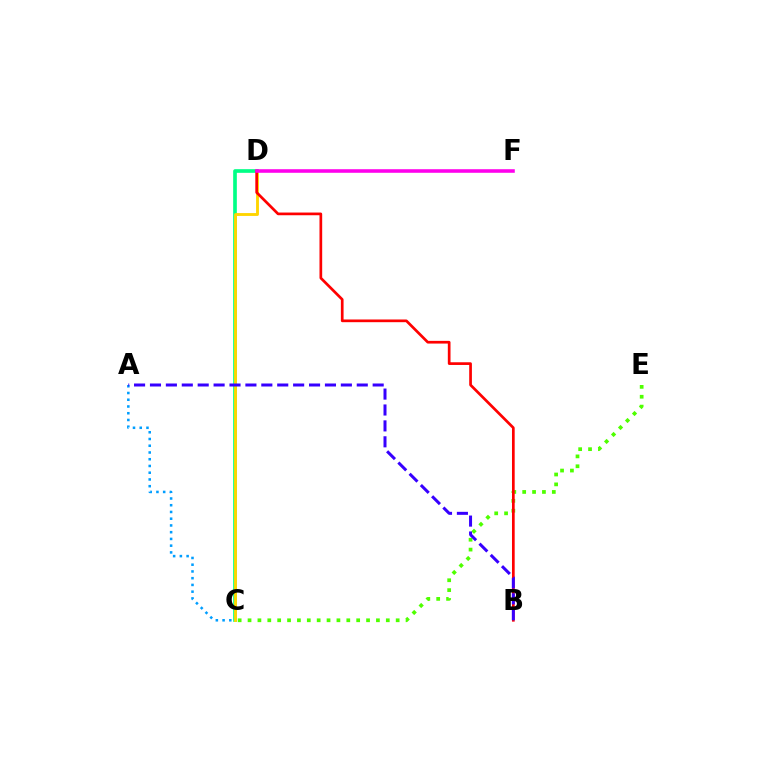{('A', 'C'): [{'color': '#009eff', 'line_style': 'dotted', 'thickness': 1.83}], ('C', 'D'): [{'color': '#00ff86', 'line_style': 'solid', 'thickness': 2.64}, {'color': '#ffd500', 'line_style': 'solid', 'thickness': 2.07}], ('C', 'E'): [{'color': '#4fff00', 'line_style': 'dotted', 'thickness': 2.68}], ('B', 'D'): [{'color': '#ff0000', 'line_style': 'solid', 'thickness': 1.94}], ('A', 'B'): [{'color': '#3700ff', 'line_style': 'dashed', 'thickness': 2.16}], ('D', 'F'): [{'color': '#ff00ed', 'line_style': 'solid', 'thickness': 2.57}]}